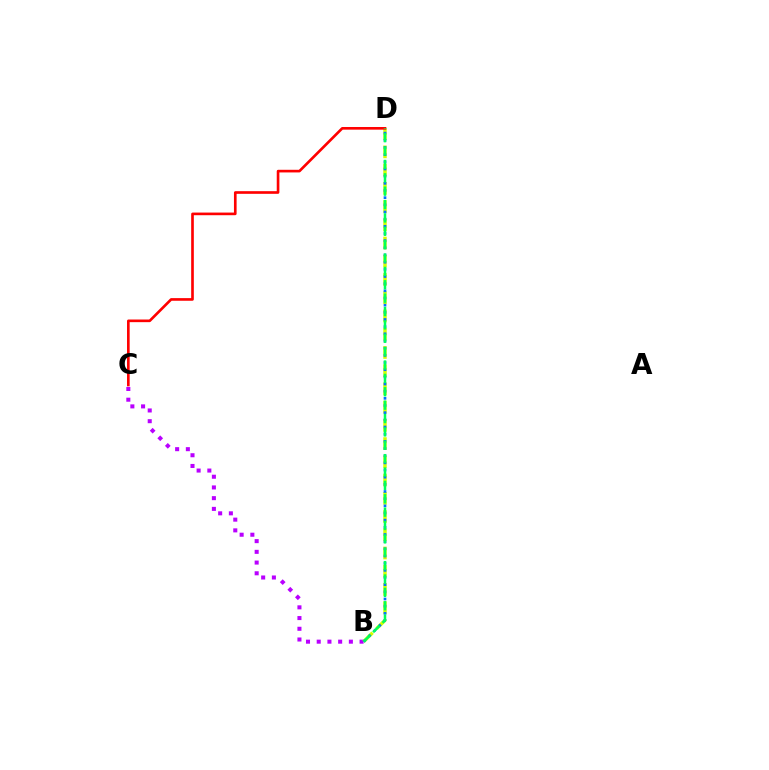{('B', 'C'): [{'color': '#b900ff', 'line_style': 'dotted', 'thickness': 2.91}], ('B', 'D'): [{'color': '#d1ff00', 'line_style': 'dashed', 'thickness': 2.48}, {'color': '#0074ff', 'line_style': 'dotted', 'thickness': 1.95}, {'color': '#00ff5c', 'line_style': 'dashed', 'thickness': 1.82}], ('C', 'D'): [{'color': '#ff0000', 'line_style': 'solid', 'thickness': 1.91}]}